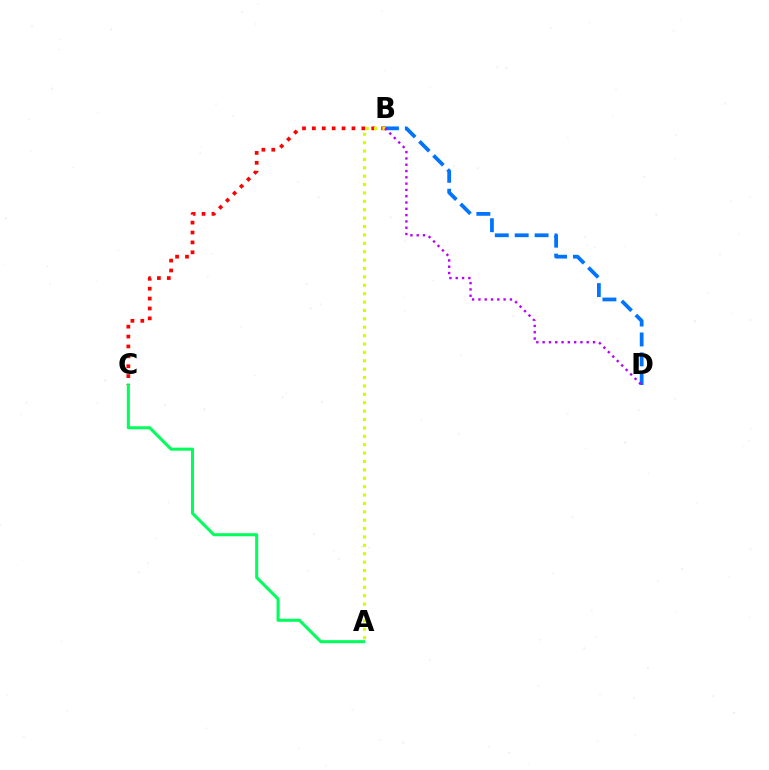{('B', 'C'): [{'color': '#ff0000', 'line_style': 'dotted', 'thickness': 2.69}], ('B', 'D'): [{'color': '#0074ff', 'line_style': 'dashed', 'thickness': 2.7}, {'color': '#b900ff', 'line_style': 'dotted', 'thickness': 1.71}], ('A', 'B'): [{'color': '#d1ff00', 'line_style': 'dotted', 'thickness': 2.28}], ('A', 'C'): [{'color': '#00ff5c', 'line_style': 'solid', 'thickness': 2.19}]}